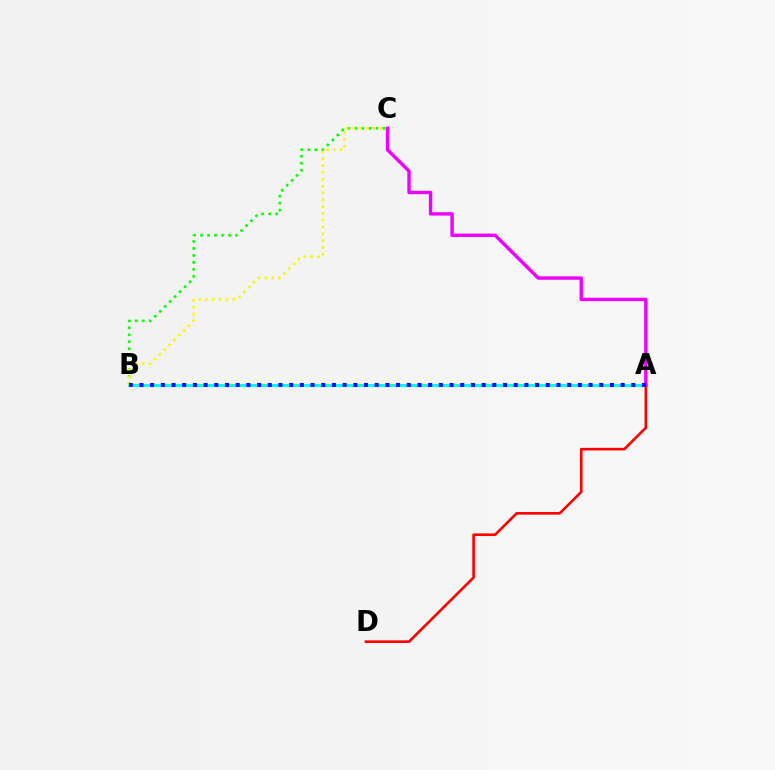{('A', 'B'): [{'color': '#00fff6', 'line_style': 'solid', 'thickness': 2.11}, {'color': '#0010ff', 'line_style': 'dotted', 'thickness': 2.91}], ('A', 'D'): [{'color': '#ff0000', 'line_style': 'solid', 'thickness': 1.88}], ('B', 'C'): [{'color': '#08ff00', 'line_style': 'dotted', 'thickness': 1.9}, {'color': '#fcf500', 'line_style': 'dotted', 'thickness': 1.85}], ('A', 'C'): [{'color': '#ee00ff', 'line_style': 'solid', 'thickness': 2.44}]}